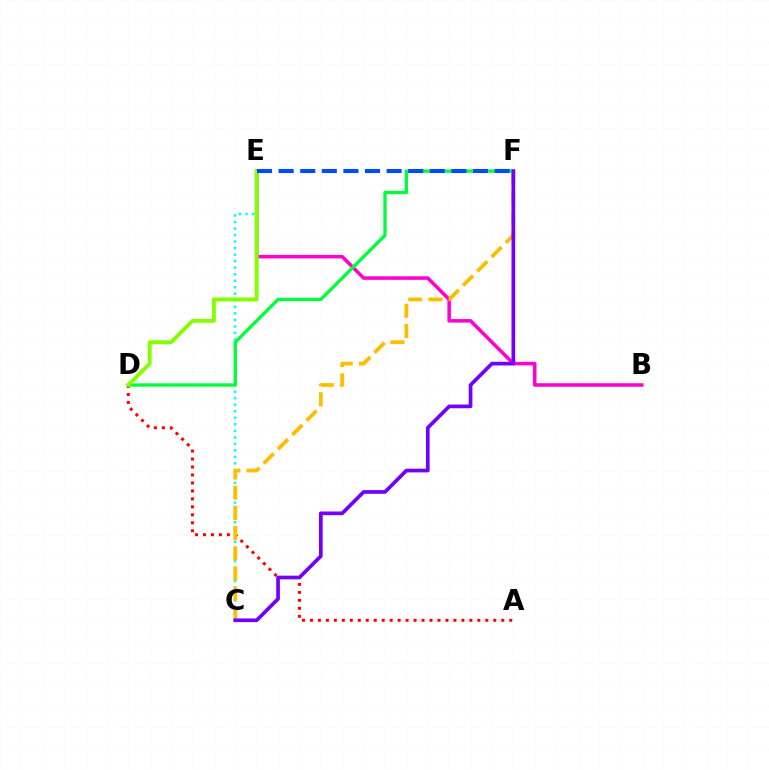{('B', 'E'): [{'color': '#ff00cf', 'line_style': 'solid', 'thickness': 2.55}], ('C', 'E'): [{'color': '#00fff6', 'line_style': 'dotted', 'thickness': 1.77}], ('A', 'D'): [{'color': '#ff0000', 'line_style': 'dotted', 'thickness': 2.17}], ('D', 'F'): [{'color': '#00ff39', 'line_style': 'solid', 'thickness': 2.41}], ('C', 'F'): [{'color': '#ffbd00', 'line_style': 'dashed', 'thickness': 2.74}, {'color': '#7200ff', 'line_style': 'solid', 'thickness': 2.66}], ('D', 'E'): [{'color': '#84ff00', 'line_style': 'solid', 'thickness': 2.8}], ('E', 'F'): [{'color': '#004bff', 'line_style': 'dashed', 'thickness': 2.93}]}